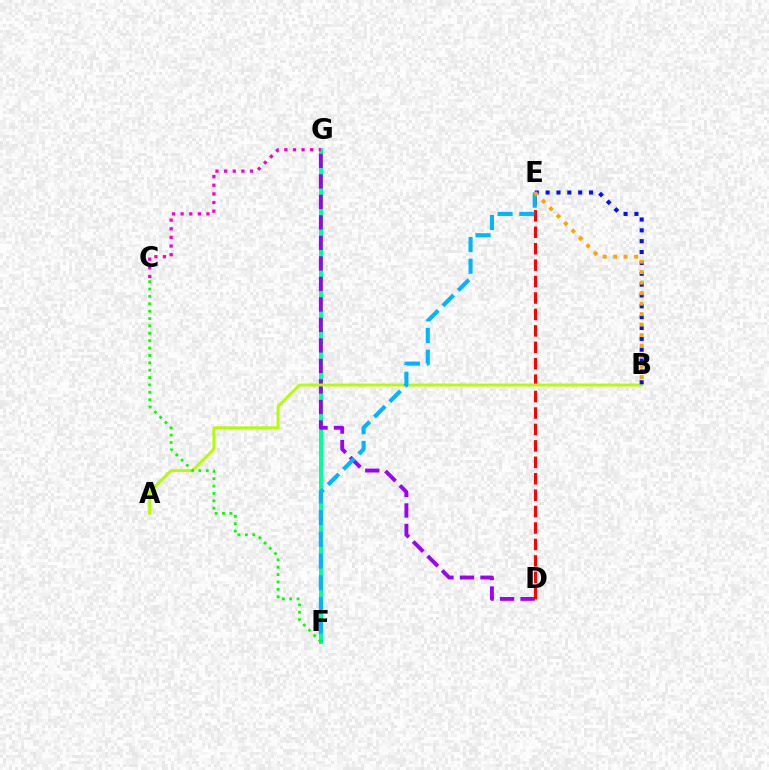{('F', 'G'): [{'color': '#00ff9d', 'line_style': 'solid', 'thickness': 2.89}], ('D', 'G'): [{'color': '#9b00ff', 'line_style': 'dashed', 'thickness': 2.79}], ('D', 'E'): [{'color': '#ff0000', 'line_style': 'dashed', 'thickness': 2.23}], ('A', 'B'): [{'color': '#b3ff00', 'line_style': 'solid', 'thickness': 2.09}], ('C', 'G'): [{'color': '#ff00bd', 'line_style': 'dotted', 'thickness': 2.34}], ('B', 'E'): [{'color': '#0010ff', 'line_style': 'dotted', 'thickness': 2.95}, {'color': '#ffa500', 'line_style': 'dotted', 'thickness': 2.85}], ('E', 'F'): [{'color': '#00b5ff', 'line_style': 'dashed', 'thickness': 2.95}], ('C', 'F'): [{'color': '#08ff00', 'line_style': 'dotted', 'thickness': 2.0}]}